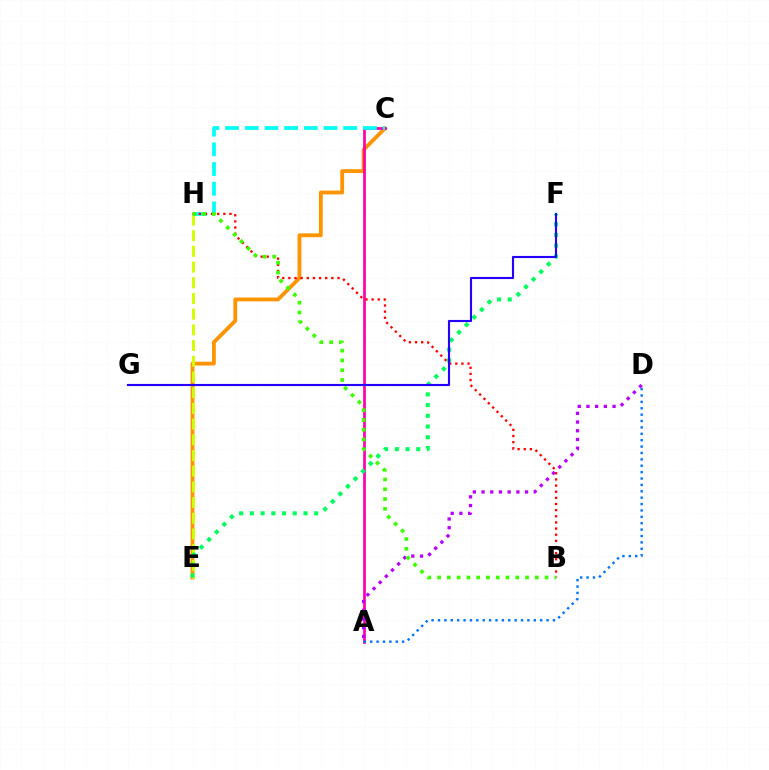{('C', 'E'): [{'color': '#ff9400', 'line_style': 'solid', 'thickness': 2.76}], ('A', 'C'): [{'color': '#ff00ac', 'line_style': 'solid', 'thickness': 1.96}], ('E', 'H'): [{'color': '#d1ff00', 'line_style': 'dashed', 'thickness': 2.13}], ('C', 'H'): [{'color': '#00fff6', 'line_style': 'dashed', 'thickness': 2.68}], ('A', 'D'): [{'color': '#b900ff', 'line_style': 'dotted', 'thickness': 2.37}, {'color': '#0074ff', 'line_style': 'dotted', 'thickness': 1.74}], ('E', 'F'): [{'color': '#00ff5c', 'line_style': 'dotted', 'thickness': 2.91}], ('B', 'H'): [{'color': '#ff0000', 'line_style': 'dotted', 'thickness': 1.67}, {'color': '#3dff00', 'line_style': 'dotted', 'thickness': 2.65}], ('F', 'G'): [{'color': '#2500ff', 'line_style': 'solid', 'thickness': 1.53}]}